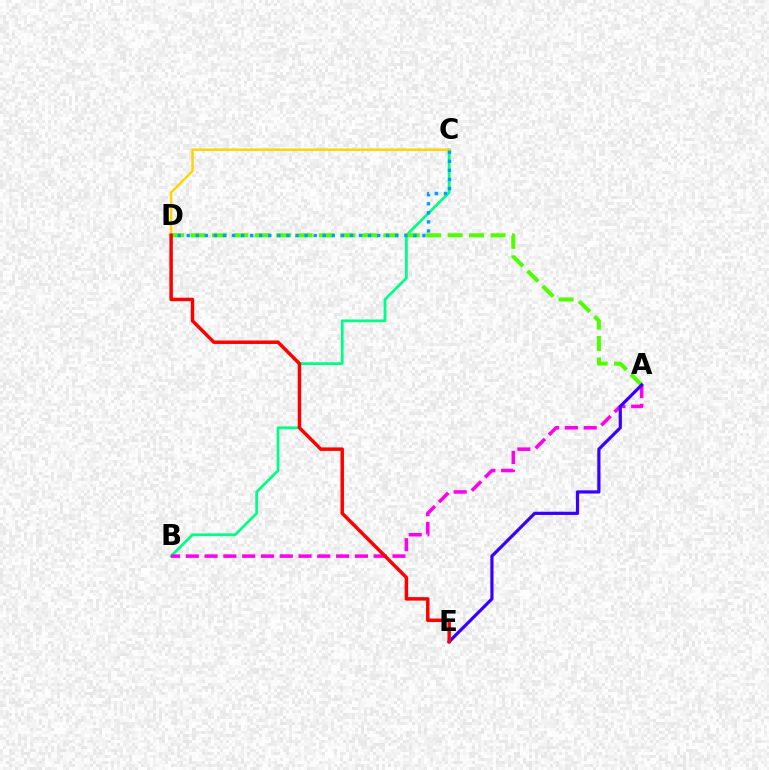{('B', 'C'): [{'color': '#00ff86', 'line_style': 'solid', 'thickness': 1.98}], ('C', 'D'): [{'color': '#ffd500', 'line_style': 'solid', 'thickness': 1.76}, {'color': '#009eff', 'line_style': 'dotted', 'thickness': 2.46}], ('A', 'D'): [{'color': '#4fff00', 'line_style': 'dashed', 'thickness': 2.91}], ('A', 'B'): [{'color': '#ff00ed', 'line_style': 'dashed', 'thickness': 2.55}], ('A', 'E'): [{'color': '#3700ff', 'line_style': 'solid', 'thickness': 2.31}], ('D', 'E'): [{'color': '#ff0000', 'line_style': 'solid', 'thickness': 2.51}]}